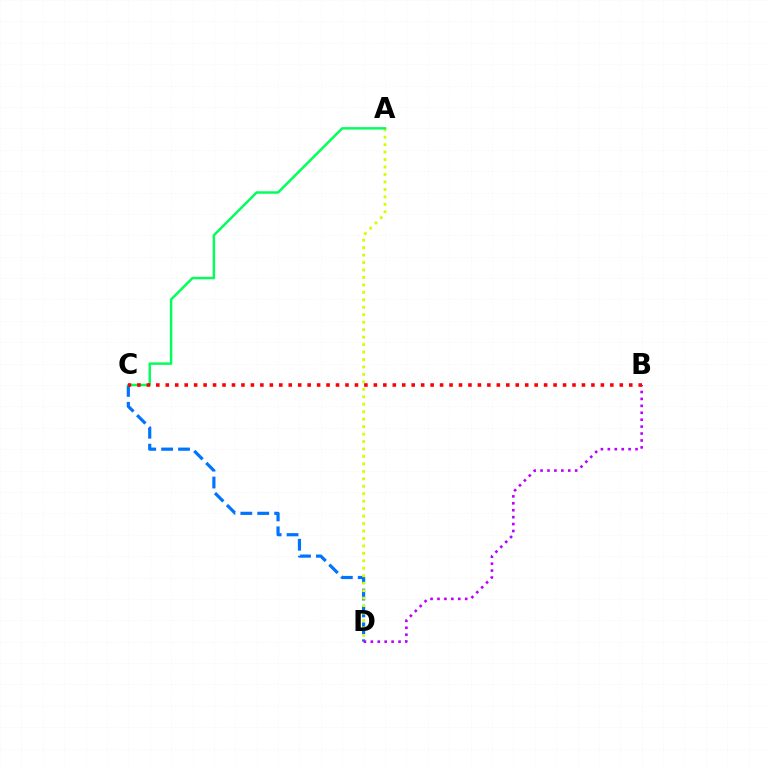{('C', 'D'): [{'color': '#0074ff', 'line_style': 'dashed', 'thickness': 2.3}], ('A', 'D'): [{'color': '#d1ff00', 'line_style': 'dotted', 'thickness': 2.03}], ('B', 'D'): [{'color': '#b900ff', 'line_style': 'dotted', 'thickness': 1.88}], ('A', 'C'): [{'color': '#00ff5c', 'line_style': 'solid', 'thickness': 1.77}], ('B', 'C'): [{'color': '#ff0000', 'line_style': 'dotted', 'thickness': 2.57}]}